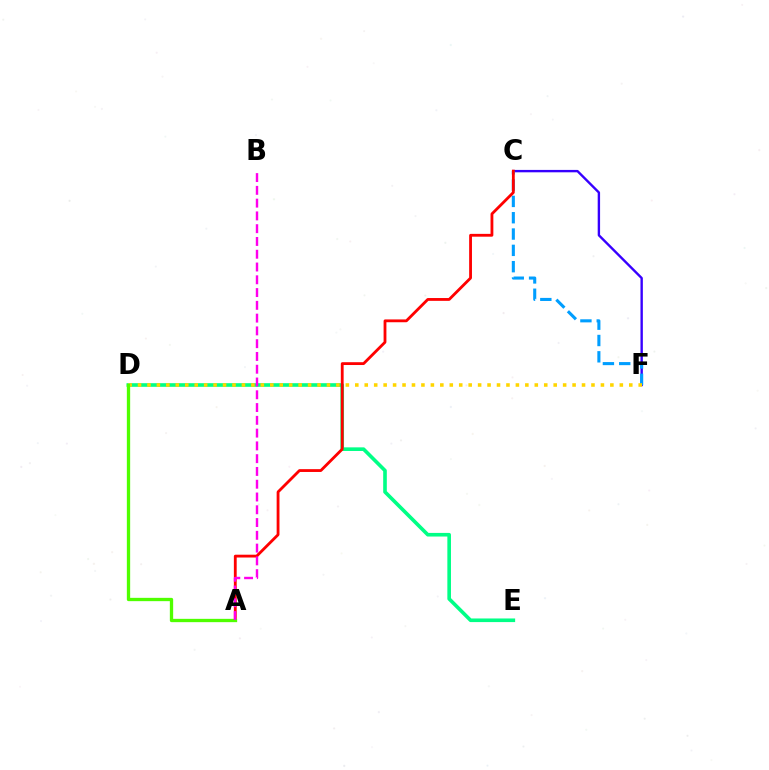{('C', 'F'): [{'color': '#3700ff', 'line_style': 'solid', 'thickness': 1.72}, {'color': '#009eff', 'line_style': 'dashed', 'thickness': 2.22}], ('D', 'E'): [{'color': '#00ff86', 'line_style': 'solid', 'thickness': 2.61}], ('D', 'F'): [{'color': '#ffd500', 'line_style': 'dotted', 'thickness': 2.57}], ('A', 'C'): [{'color': '#ff0000', 'line_style': 'solid', 'thickness': 2.03}], ('A', 'D'): [{'color': '#4fff00', 'line_style': 'solid', 'thickness': 2.38}], ('A', 'B'): [{'color': '#ff00ed', 'line_style': 'dashed', 'thickness': 1.74}]}